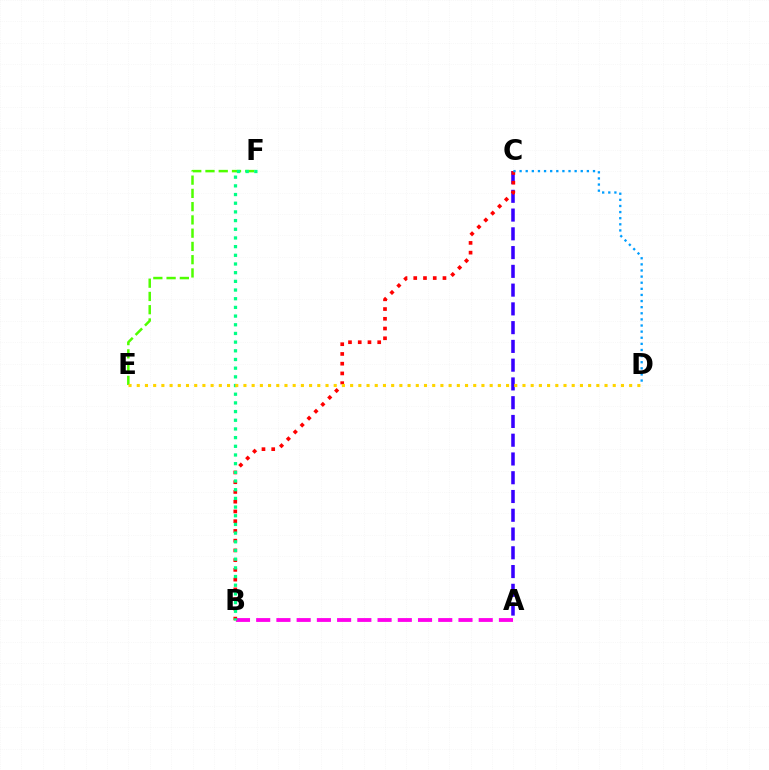{('A', 'C'): [{'color': '#3700ff', 'line_style': 'dashed', 'thickness': 2.55}], ('A', 'B'): [{'color': '#ff00ed', 'line_style': 'dashed', 'thickness': 2.75}], ('B', 'C'): [{'color': '#ff0000', 'line_style': 'dotted', 'thickness': 2.65}], ('E', 'F'): [{'color': '#4fff00', 'line_style': 'dashed', 'thickness': 1.8}], ('B', 'F'): [{'color': '#00ff86', 'line_style': 'dotted', 'thickness': 2.36}], ('C', 'D'): [{'color': '#009eff', 'line_style': 'dotted', 'thickness': 1.66}], ('D', 'E'): [{'color': '#ffd500', 'line_style': 'dotted', 'thickness': 2.23}]}